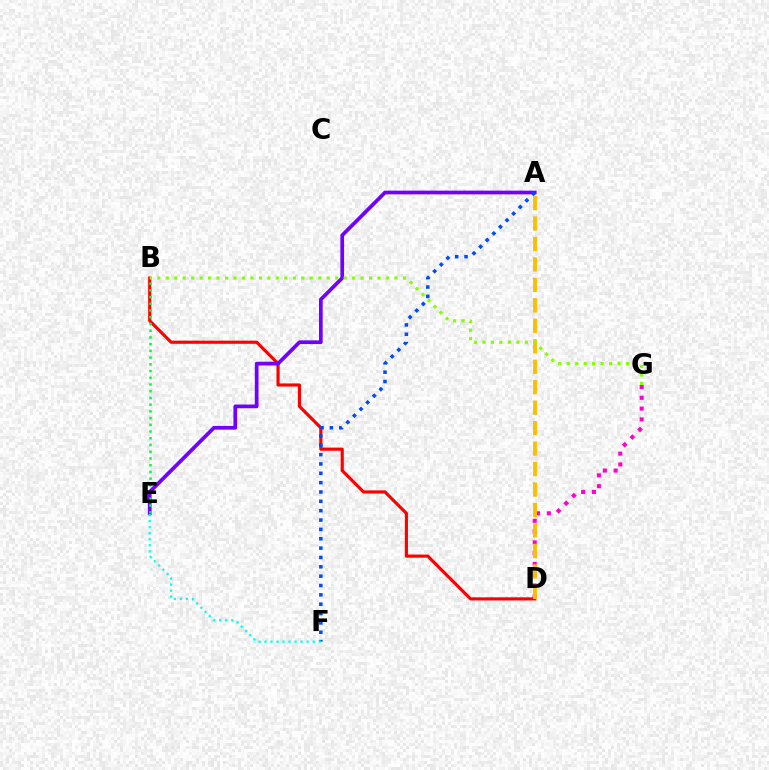{('B', 'D'): [{'color': '#ff0000', 'line_style': 'solid', 'thickness': 2.27}], ('D', 'G'): [{'color': '#ff00cf', 'line_style': 'dotted', 'thickness': 2.93}], ('A', 'E'): [{'color': '#7200ff', 'line_style': 'solid', 'thickness': 2.68}], ('A', 'F'): [{'color': '#004bff', 'line_style': 'dotted', 'thickness': 2.54}], ('B', 'E'): [{'color': '#00ff39', 'line_style': 'dotted', 'thickness': 1.83}], ('A', 'D'): [{'color': '#ffbd00', 'line_style': 'dashed', 'thickness': 2.78}], ('E', 'F'): [{'color': '#00fff6', 'line_style': 'dotted', 'thickness': 1.64}], ('B', 'G'): [{'color': '#84ff00', 'line_style': 'dotted', 'thickness': 2.3}]}